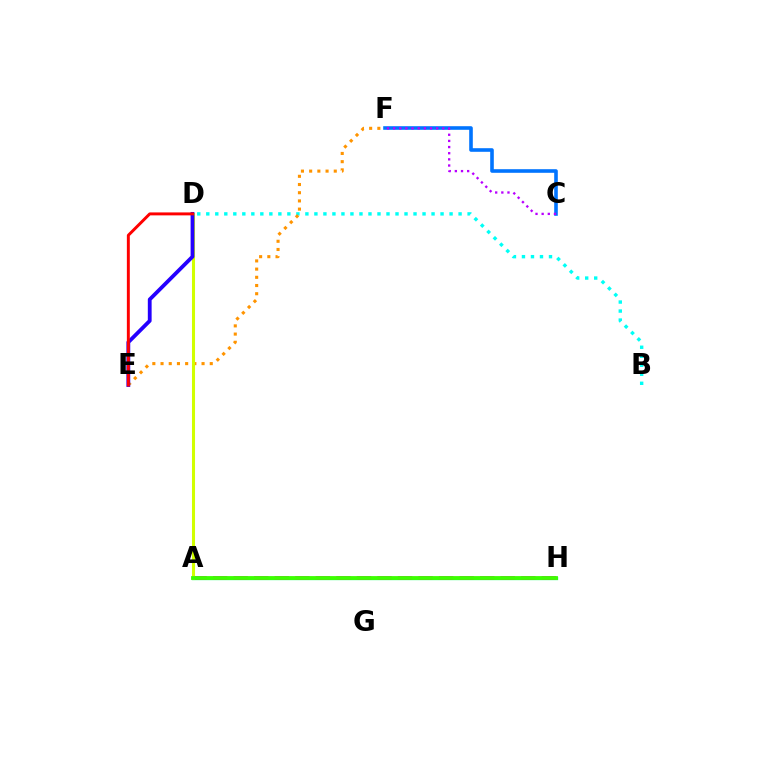{('A', 'H'): [{'color': '#00ff5c', 'line_style': 'solid', 'thickness': 2.37}, {'color': '#ff00ac', 'line_style': 'dashed', 'thickness': 2.79}, {'color': '#3dff00', 'line_style': 'solid', 'thickness': 2.73}], ('C', 'F'): [{'color': '#0074ff', 'line_style': 'solid', 'thickness': 2.59}, {'color': '#b900ff', 'line_style': 'dotted', 'thickness': 1.67}], ('B', 'D'): [{'color': '#00fff6', 'line_style': 'dotted', 'thickness': 2.45}], ('E', 'F'): [{'color': '#ff9400', 'line_style': 'dotted', 'thickness': 2.23}], ('A', 'D'): [{'color': '#d1ff00', 'line_style': 'solid', 'thickness': 2.2}], ('D', 'E'): [{'color': '#2500ff', 'line_style': 'solid', 'thickness': 2.74}, {'color': '#ff0000', 'line_style': 'solid', 'thickness': 2.12}]}